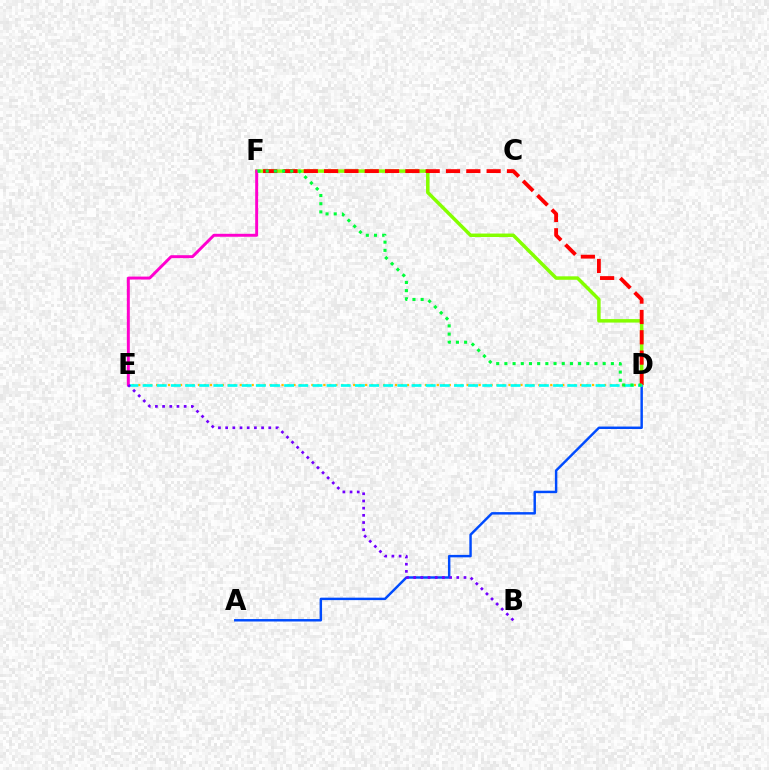{('D', 'F'): [{'color': '#84ff00', 'line_style': 'solid', 'thickness': 2.51}, {'color': '#ff0000', 'line_style': 'dashed', 'thickness': 2.76}, {'color': '#00ff39', 'line_style': 'dotted', 'thickness': 2.23}], ('A', 'D'): [{'color': '#004bff', 'line_style': 'solid', 'thickness': 1.77}], ('D', 'E'): [{'color': '#ffbd00', 'line_style': 'dotted', 'thickness': 1.62}, {'color': '#00fff6', 'line_style': 'dashed', 'thickness': 1.92}], ('E', 'F'): [{'color': '#ff00cf', 'line_style': 'solid', 'thickness': 2.12}], ('B', 'E'): [{'color': '#7200ff', 'line_style': 'dotted', 'thickness': 1.95}]}